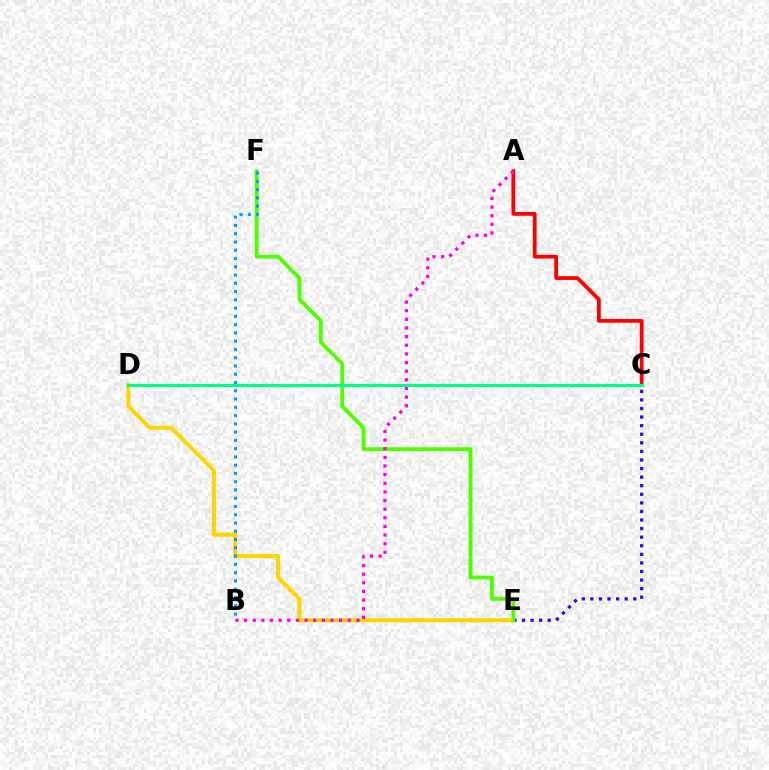{('D', 'E'): [{'color': '#ffd500', 'line_style': 'solid', 'thickness': 2.9}], ('C', 'E'): [{'color': '#3700ff', 'line_style': 'dotted', 'thickness': 2.33}], ('E', 'F'): [{'color': '#4fff00', 'line_style': 'solid', 'thickness': 2.76}], ('A', 'C'): [{'color': '#ff0000', 'line_style': 'solid', 'thickness': 2.72}], ('A', 'B'): [{'color': '#ff00ed', 'line_style': 'dotted', 'thickness': 2.35}], ('B', 'F'): [{'color': '#009eff', 'line_style': 'dotted', 'thickness': 2.25}], ('C', 'D'): [{'color': '#00ff86', 'line_style': 'solid', 'thickness': 2.23}]}